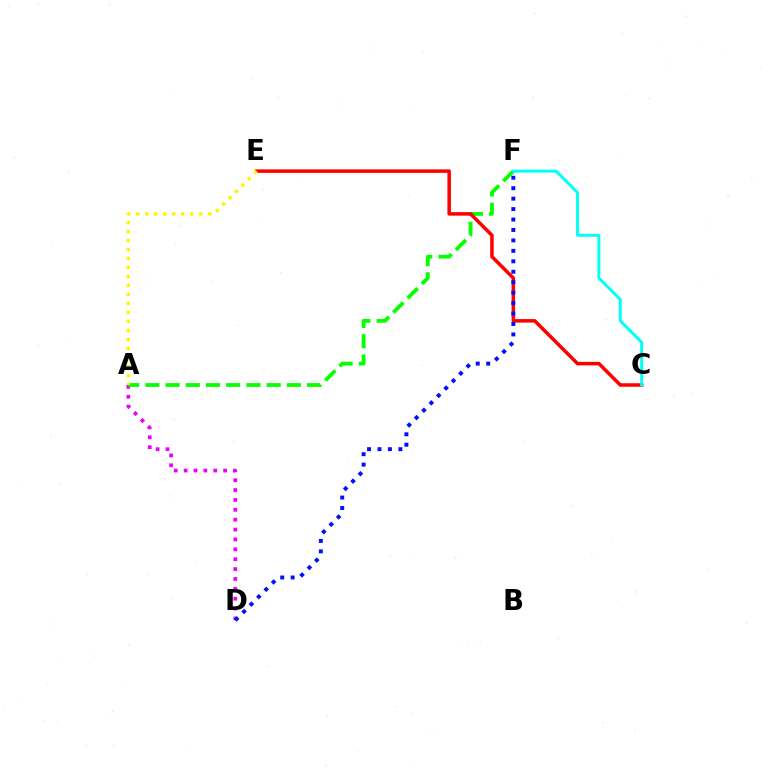{('A', 'D'): [{'color': '#ee00ff', 'line_style': 'dotted', 'thickness': 2.68}], ('A', 'F'): [{'color': '#08ff00', 'line_style': 'dashed', 'thickness': 2.74}], ('C', 'E'): [{'color': '#ff0000', 'line_style': 'solid', 'thickness': 2.53}], ('A', 'E'): [{'color': '#fcf500', 'line_style': 'dotted', 'thickness': 2.44}], ('D', 'F'): [{'color': '#0010ff', 'line_style': 'dotted', 'thickness': 2.84}], ('C', 'F'): [{'color': '#00fff6', 'line_style': 'solid', 'thickness': 2.14}]}